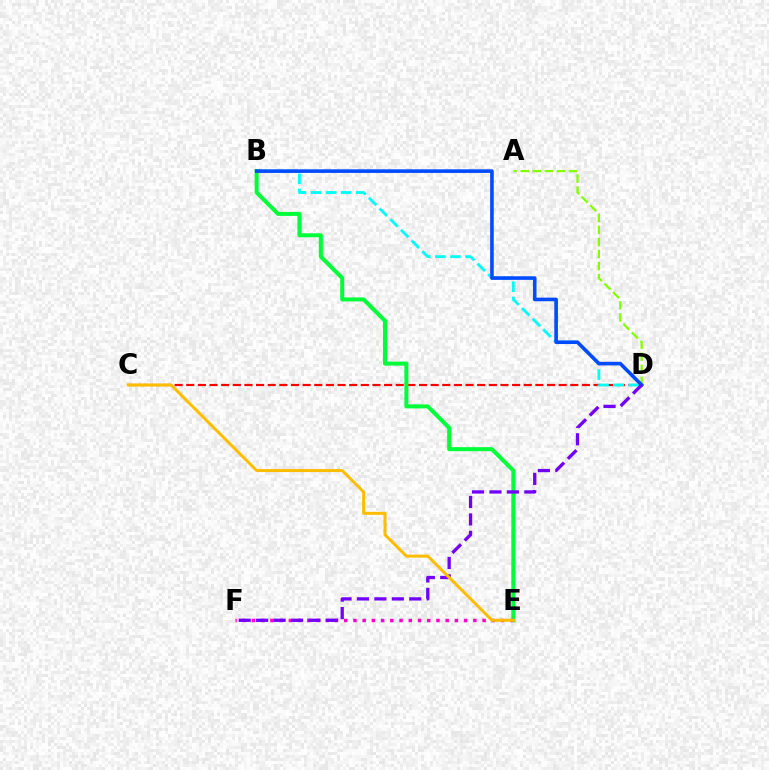{('C', 'D'): [{'color': '#ff0000', 'line_style': 'dashed', 'thickness': 1.58}], ('B', 'D'): [{'color': '#00fff6', 'line_style': 'dashed', 'thickness': 2.05}, {'color': '#004bff', 'line_style': 'solid', 'thickness': 2.6}], ('B', 'E'): [{'color': '#00ff39', 'line_style': 'solid', 'thickness': 2.89}], ('A', 'D'): [{'color': '#84ff00', 'line_style': 'dashed', 'thickness': 1.64}], ('E', 'F'): [{'color': '#ff00cf', 'line_style': 'dotted', 'thickness': 2.51}], ('D', 'F'): [{'color': '#7200ff', 'line_style': 'dashed', 'thickness': 2.37}], ('C', 'E'): [{'color': '#ffbd00', 'line_style': 'solid', 'thickness': 2.17}]}